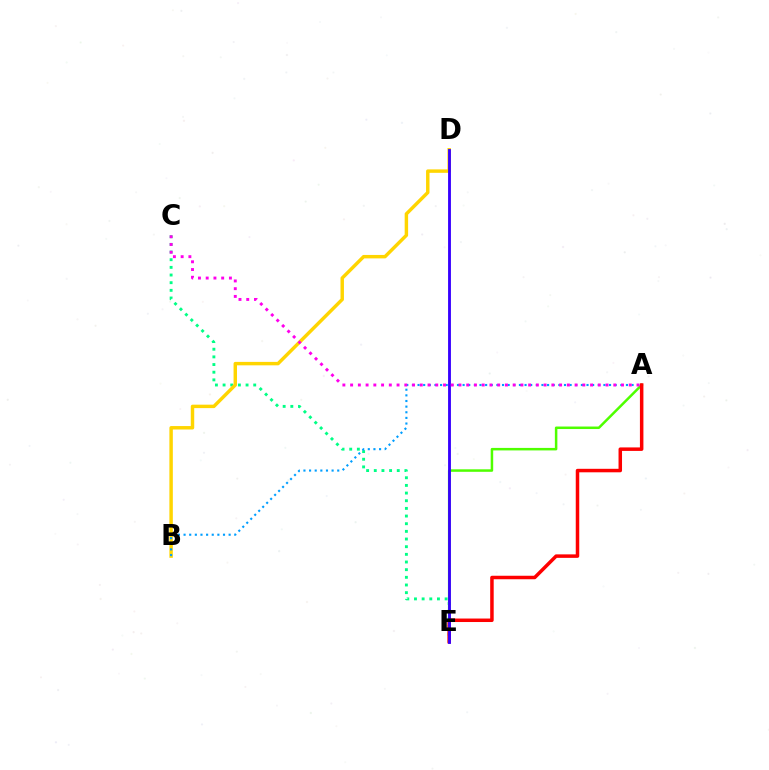{('C', 'E'): [{'color': '#00ff86', 'line_style': 'dotted', 'thickness': 2.08}], ('A', 'E'): [{'color': '#4fff00', 'line_style': 'solid', 'thickness': 1.8}, {'color': '#ff0000', 'line_style': 'solid', 'thickness': 2.52}], ('B', 'D'): [{'color': '#ffd500', 'line_style': 'solid', 'thickness': 2.48}], ('A', 'B'): [{'color': '#009eff', 'line_style': 'dotted', 'thickness': 1.53}], ('D', 'E'): [{'color': '#3700ff', 'line_style': 'solid', 'thickness': 2.05}], ('A', 'C'): [{'color': '#ff00ed', 'line_style': 'dotted', 'thickness': 2.1}]}